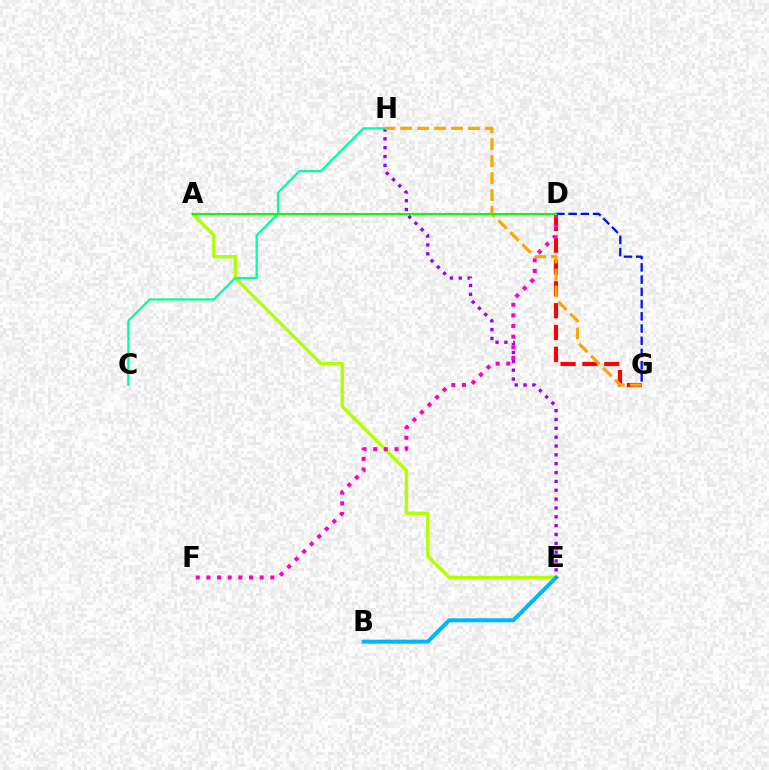{('A', 'E'): [{'color': '#b3ff00', 'line_style': 'solid', 'thickness': 2.43}], ('D', 'G'): [{'color': '#ff0000', 'line_style': 'dashed', 'thickness': 2.96}, {'color': '#0010ff', 'line_style': 'dashed', 'thickness': 1.66}], ('B', 'E'): [{'color': '#00b5ff', 'line_style': 'solid', 'thickness': 2.86}], ('E', 'H'): [{'color': '#9b00ff', 'line_style': 'dotted', 'thickness': 2.4}], ('C', 'H'): [{'color': '#00ff9d', 'line_style': 'solid', 'thickness': 1.6}], ('D', 'F'): [{'color': '#ff00bd', 'line_style': 'dotted', 'thickness': 2.89}], ('G', 'H'): [{'color': '#ffa500', 'line_style': 'dashed', 'thickness': 2.3}], ('A', 'D'): [{'color': '#08ff00', 'line_style': 'solid', 'thickness': 1.52}]}